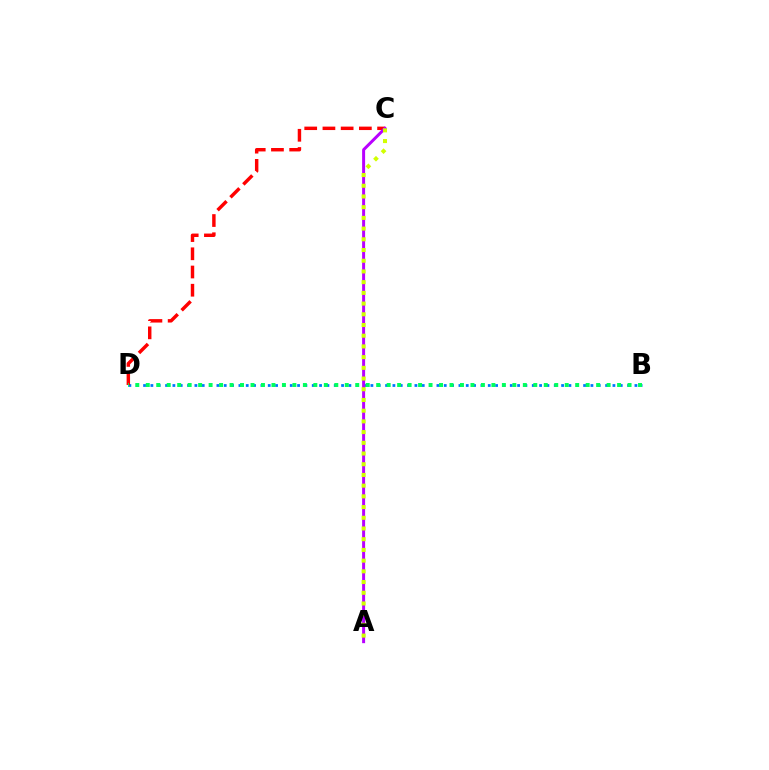{('B', 'D'): [{'color': '#0074ff', 'line_style': 'dotted', 'thickness': 1.99}, {'color': '#00ff5c', 'line_style': 'dotted', 'thickness': 2.85}], ('C', 'D'): [{'color': '#ff0000', 'line_style': 'dashed', 'thickness': 2.47}], ('A', 'C'): [{'color': '#b900ff', 'line_style': 'solid', 'thickness': 2.15}, {'color': '#d1ff00', 'line_style': 'dotted', 'thickness': 2.91}]}